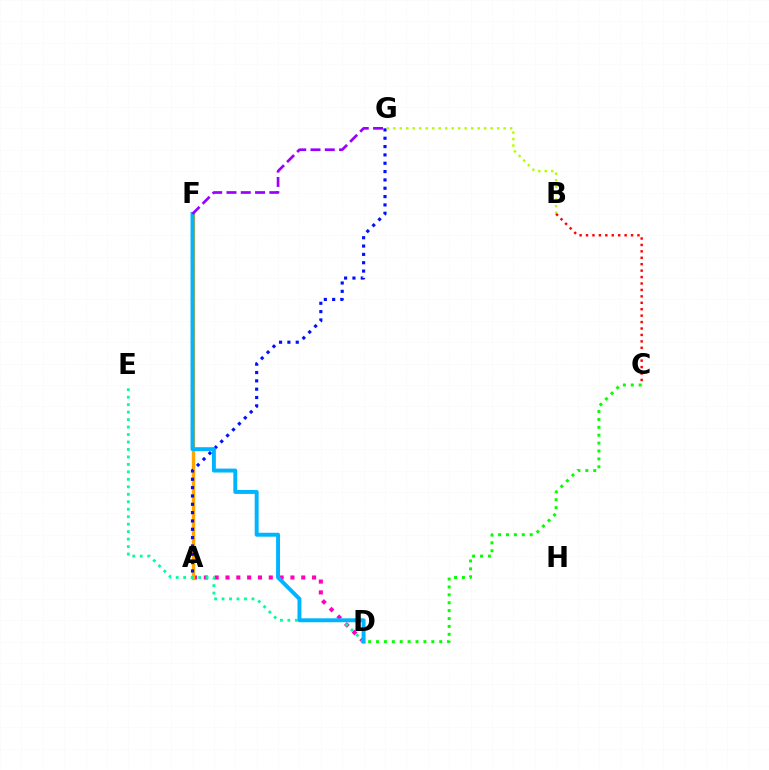{('A', 'D'): [{'color': '#ff00bd', 'line_style': 'dotted', 'thickness': 2.94}], ('A', 'F'): [{'color': '#ffa500', 'line_style': 'solid', 'thickness': 2.43}], ('D', 'E'): [{'color': '#00ff9d', 'line_style': 'dotted', 'thickness': 2.03}], ('A', 'G'): [{'color': '#0010ff', 'line_style': 'dotted', 'thickness': 2.26}], ('D', 'F'): [{'color': '#00b5ff', 'line_style': 'solid', 'thickness': 2.83}], ('B', 'G'): [{'color': '#b3ff00', 'line_style': 'dotted', 'thickness': 1.76}], ('C', 'D'): [{'color': '#08ff00', 'line_style': 'dotted', 'thickness': 2.15}], ('B', 'C'): [{'color': '#ff0000', 'line_style': 'dotted', 'thickness': 1.75}], ('F', 'G'): [{'color': '#9b00ff', 'line_style': 'dashed', 'thickness': 1.94}]}